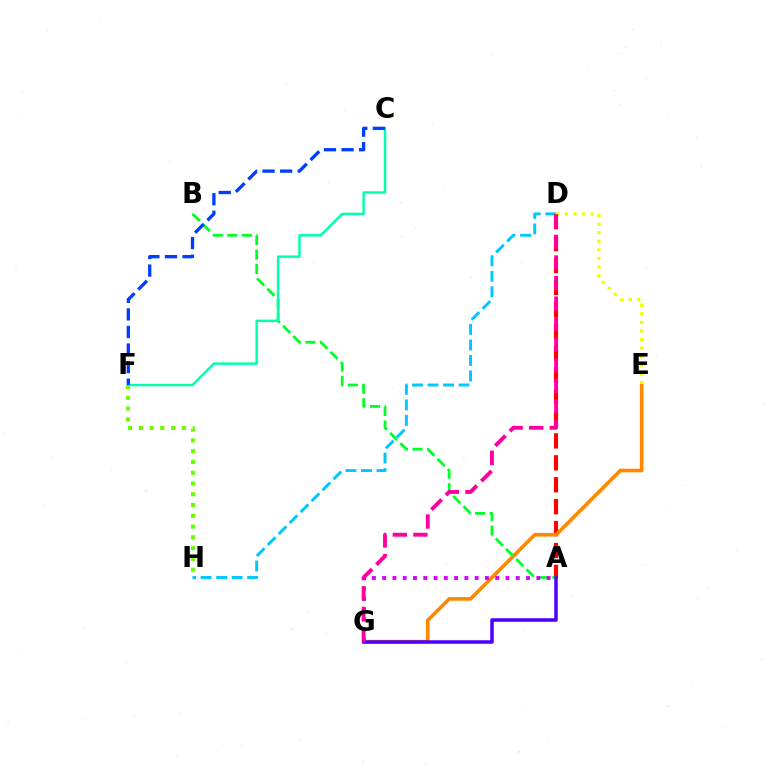{('A', 'D'): [{'color': '#ff0000', 'line_style': 'dashed', 'thickness': 2.98}], ('E', 'G'): [{'color': '#ff8800', 'line_style': 'solid', 'thickness': 2.62}], ('A', 'B'): [{'color': '#00ff27', 'line_style': 'dashed', 'thickness': 1.98}], ('C', 'F'): [{'color': '#00ffaf', 'line_style': 'solid', 'thickness': 1.76}, {'color': '#003fff', 'line_style': 'dashed', 'thickness': 2.39}], ('A', 'G'): [{'color': '#d600ff', 'line_style': 'dotted', 'thickness': 2.79}, {'color': '#4f00ff', 'line_style': 'solid', 'thickness': 2.54}], ('D', 'E'): [{'color': '#eeff00', 'line_style': 'dotted', 'thickness': 2.33}], ('D', 'H'): [{'color': '#00c7ff', 'line_style': 'dashed', 'thickness': 2.11}], ('D', 'G'): [{'color': '#ff00a0', 'line_style': 'dashed', 'thickness': 2.8}], ('F', 'H'): [{'color': '#66ff00', 'line_style': 'dotted', 'thickness': 2.92}]}